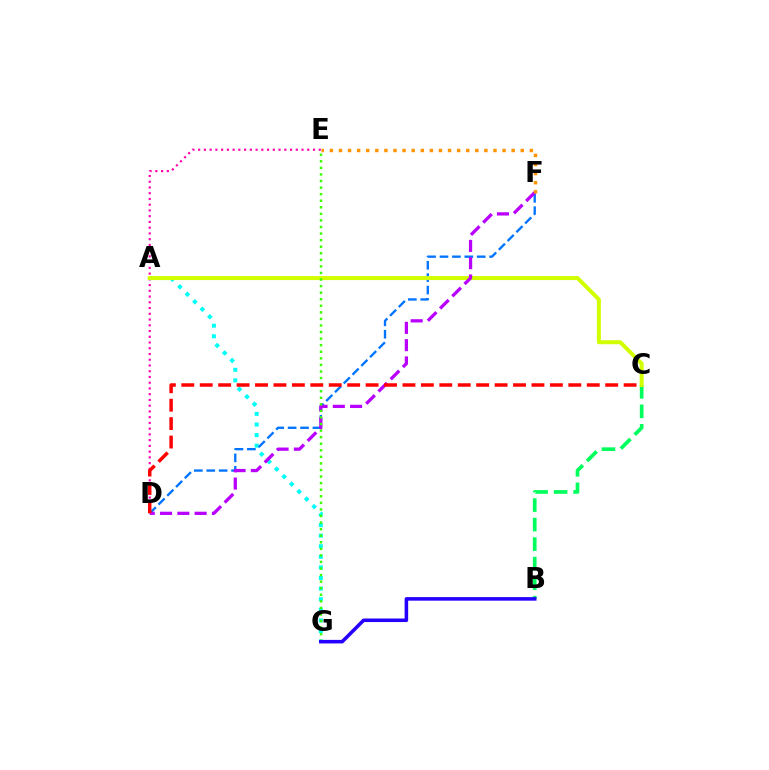{('A', 'G'): [{'color': '#00fff6', 'line_style': 'dotted', 'thickness': 2.88}], ('D', 'E'): [{'color': '#ff00ac', 'line_style': 'dotted', 'thickness': 1.56}], ('D', 'F'): [{'color': '#0074ff', 'line_style': 'dashed', 'thickness': 1.68}, {'color': '#b900ff', 'line_style': 'dashed', 'thickness': 2.35}], ('B', 'C'): [{'color': '#00ff5c', 'line_style': 'dashed', 'thickness': 2.65}], ('A', 'C'): [{'color': '#d1ff00', 'line_style': 'solid', 'thickness': 2.89}], ('E', 'G'): [{'color': '#3dff00', 'line_style': 'dotted', 'thickness': 1.78}], ('B', 'G'): [{'color': '#2500ff', 'line_style': 'solid', 'thickness': 2.55}], ('C', 'D'): [{'color': '#ff0000', 'line_style': 'dashed', 'thickness': 2.5}], ('E', 'F'): [{'color': '#ff9400', 'line_style': 'dotted', 'thickness': 2.47}]}